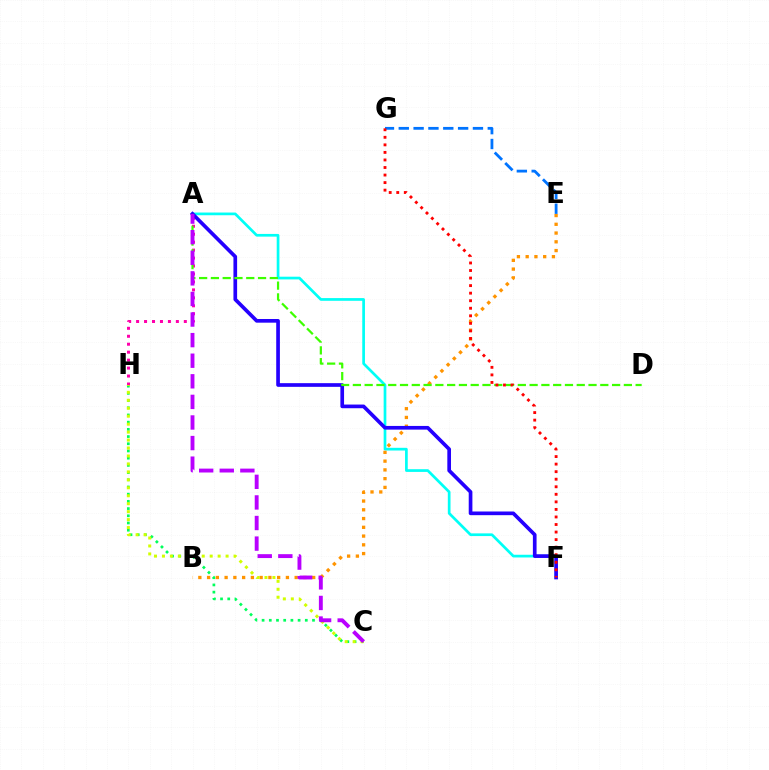{('C', 'H'): [{'color': '#00ff5c', 'line_style': 'dotted', 'thickness': 1.96}, {'color': '#d1ff00', 'line_style': 'dotted', 'thickness': 2.16}], ('A', 'F'): [{'color': '#00fff6', 'line_style': 'solid', 'thickness': 1.95}, {'color': '#2500ff', 'line_style': 'solid', 'thickness': 2.65}], ('B', 'E'): [{'color': '#ff9400', 'line_style': 'dotted', 'thickness': 2.38}], ('A', 'H'): [{'color': '#ff00ac', 'line_style': 'dotted', 'thickness': 2.16}], ('A', 'D'): [{'color': '#3dff00', 'line_style': 'dashed', 'thickness': 1.6}], ('A', 'C'): [{'color': '#b900ff', 'line_style': 'dashed', 'thickness': 2.8}], ('E', 'G'): [{'color': '#0074ff', 'line_style': 'dashed', 'thickness': 2.01}], ('F', 'G'): [{'color': '#ff0000', 'line_style': 'dotted', 'thickness': 2.05}]}